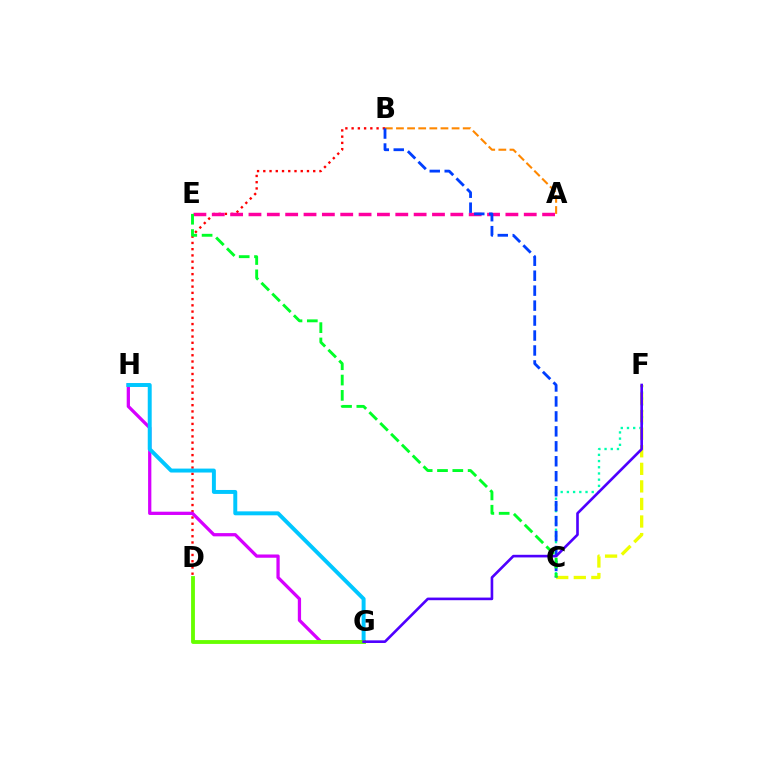{('C', 'F'): [{'color': '#00ffaf', 'line_style': 'dotted', 'thickness': 1.69}, {'color': '#eeff00', 'line_style': 'dashed', 'thickness': 2.39}], ('B', 'D'): [{'color': '#ff0000', 'line_style': 'dotted', 'thickness': 1.7}], ('A', 'B'): [{'color': '#ff8800', 'line_style': 'dashed', 'thickness': 1.51}], ('A', 'E'): [{'color': '#ff00a0', 'line_style': 'dashed', 'thickness': 2.49}], ('G', 'H'): [{'color': '#d600ff', 'line_style': 'solid', 'thickness': 2.35}, {'color': '#00c7ff', 'line_style': 'solid', 'thickness': 2.84}], ('B', 'C'): [{'color': '#003fff', 'line_style': 'dashed', 'thickness': 2.03}], ('D', 'G'): [{'color': '#66ff00', 'line_style': 'solid', 'thickness': 2.76}], ('C', 'E'): [{'color': '#00ff27', 'line_style': 'dashed', 'thickness': 2.08}], ('F', 'G'): [{'color': '#4f00ff', 'line_style': 'solid', 'thickness': 1.89}]}